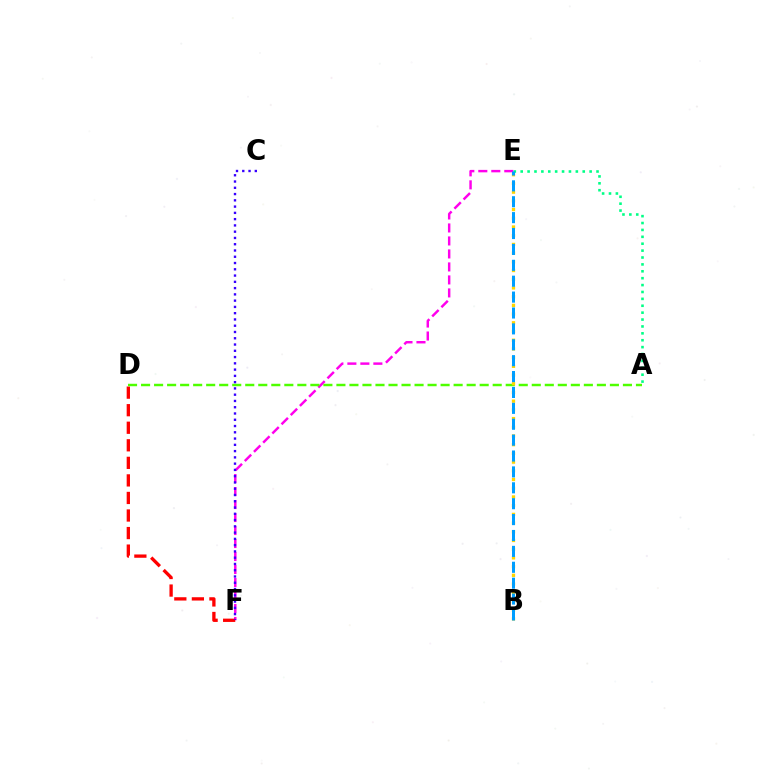{('E', 'F'): [{'color': '#ff00ed', 'line_style': 'dashed', 'thickness': 1.77}], ('D', 'F'): [{'color': '#ff0000', 'line_style': 'dashed', 'thickness': 2.38}], ('A', 'D'): [{'color': '#4fff00', 'line_style': 'dashed', 'thickness': 1.77}], ('B', 'E'): [{'color': '#ffd500', 'line_style': 'dotted', 'thickness': 2.37}, {'color': '#009eff', 'line_style': 'dashed', 'thickness': 2.16}], ('C', 'F'): [{'color': '#3700ff', 'line_style': 'dotted', 'thickness': 1.7}], ('A', 'E'): [{'color': '#00ff86', 'line_style': 'dotted', 'thickness': 1.87}]}